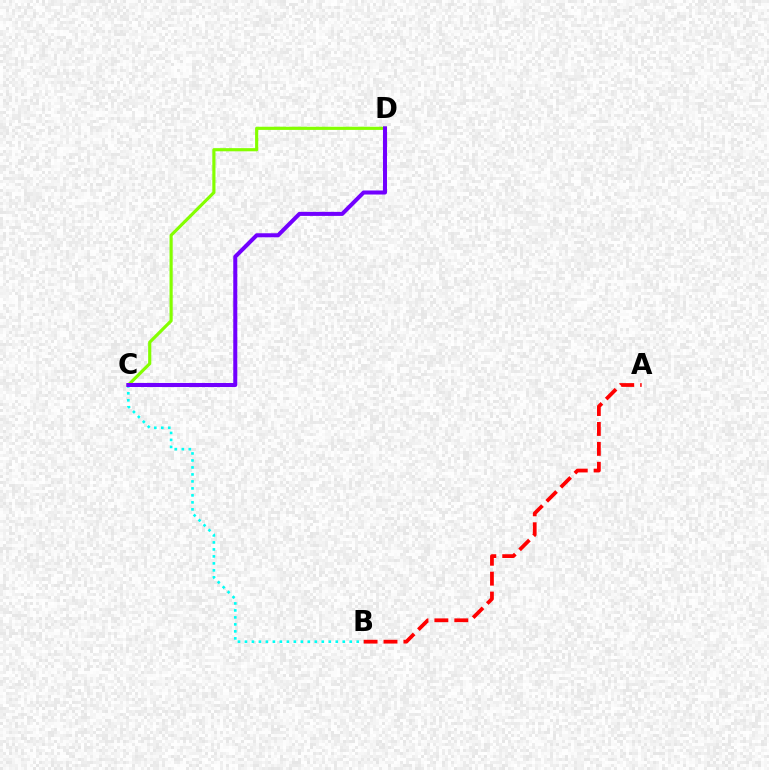{('C', 'D'): [{'color': '#84ff00', 'line_style': 'solid', 'thickness': 2.27}, {'color': '#7200ff', 'line_style': 'solid', 'thickness': 2.91}], ('A', 'B'): [{'color': '#ff0000', 'line_style': 'dashed', 'thickness': 2.71}], ('B', 'C'): [{'color': '#00fff6', 'line_style': 'dotted', 'thickness': 1.9}]}